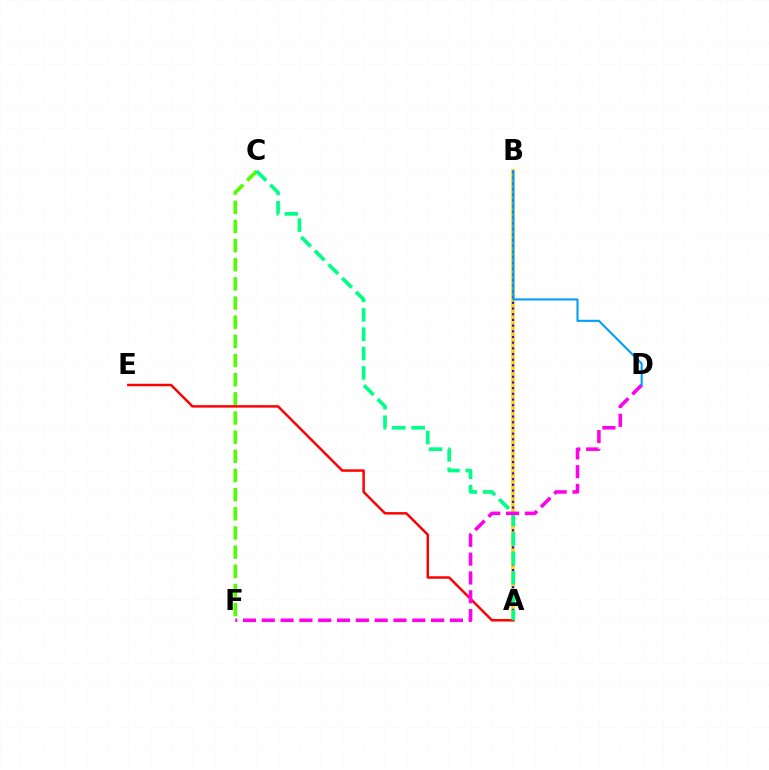{('A', 'B'): [{'color': '#ffd500', 'line_style': 'solid', 'thickness': 2.62}, {'color': '#3700ff', 'line_style': 'dotted', 'thickness': 1.54}], ('C', 'F'): [{'color': '#4fff00', 'line_style': 'dashed', 'thickness': 2.6}], ('A', 'E'): [{'color': '#ff0000', 'line_style': 'solid', 'thickness': 1.78}], ('A', 'C'): [{'color': '#00ff86', 'line_style': 'dashed', 'thickness': 2.63}], ('D', 'F'): [{'color': '#ff00ed', 'line_style': 'dashed', 'thickness': 2.56}], ('B', 'D'): [{'color': '#009eff', 'line_style': 'solid', 'thickness': 1.5}]}